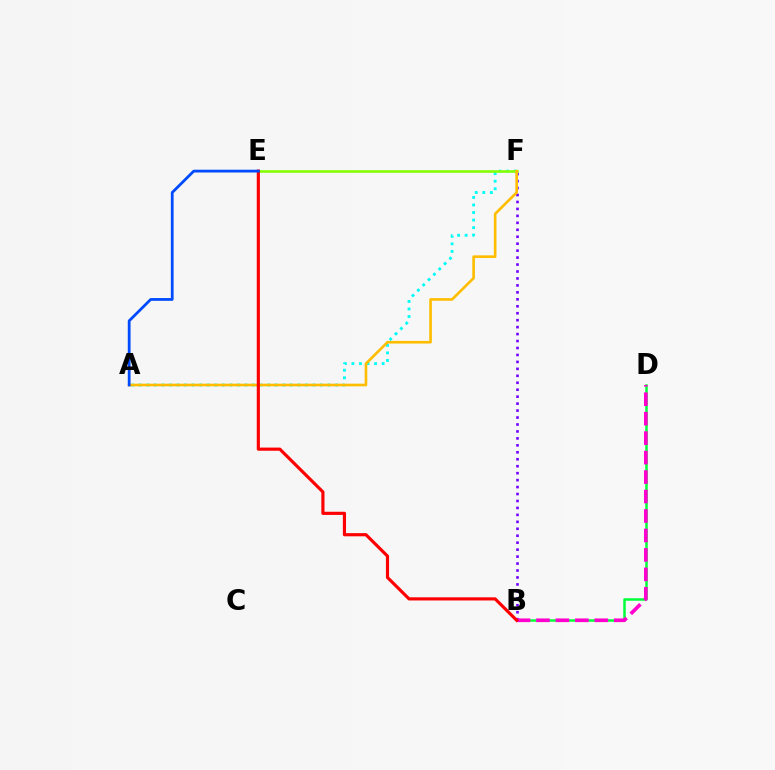{('A', 'F'): [{'color': '#00fff6', 'line_style': 'dotted', 'thickness': 2.05}, {'color': '#ffbd00', 'line_style': 'solid', 'thickness': 1.9}], ('E', 'F'): [{'color': '#84ff00', 'line_style': 'solid', 'thickness': 1.87}], ('B', 'D'): [{'color': '#00ff39', 'line_style': 'solid', 'thickness': 1.8}, {'color': '#ff00cf', 'line_style': 'dashed', 'thickness': 2.64}], ('B', 'F'): [{'color': '#7200ff', 'line_style': 'dotted', 'thickness': 1.89}], ('B', 'E'): [{'color': '#ff0000', 'line_style': 'solid', 'thickness': 2.27}], ('A', 'E'): [{'color': '#004bff', 'line_style': 'solid', 'thickness': 2.0}]}